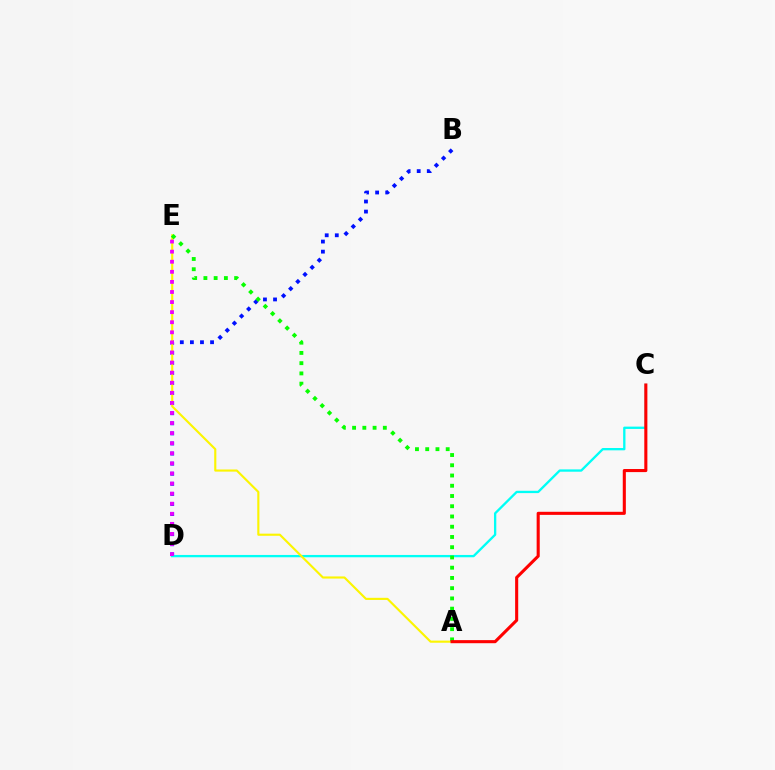{('B', 'D'): [{'color': '#0010ff', 'line_style': 'dotted', 'thickness': 2.74}], ('C', 'D'): [{'color': '#00fff6', 'line_style': 'solid', 'thickness': 1.67}], ('A', 'E'): [{'color': '#fcf500', 'line_style': 'solid', 'thickness': 1.54}, {'color': '#08ff00', 'line_style': 'dotted', 'thickness': 2.78}], ('D', 'E'): [{'color': '#ee00ff', 'line_style': 'dotted', 'thickness': 2.74}], ('A', 'C'): [{'color': '#ff0000', 'line_style': 'solid', 'thickness': 2.22}]}